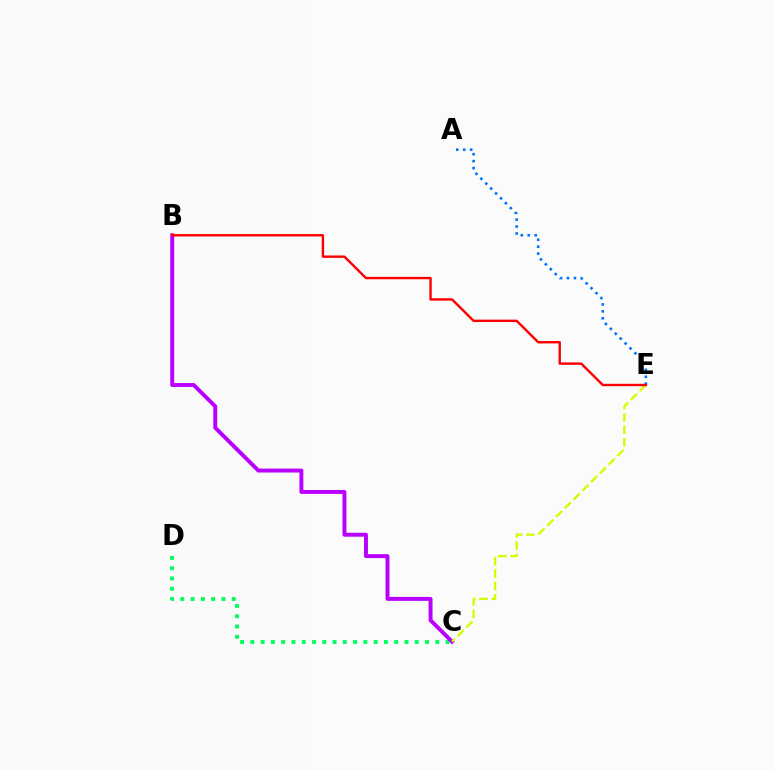{('C', 'D'): [{'color': '#00ff5c', 'line_style': 'dotted', 'thickness': 2.79}], ('B', 'C'): [{'color': '#b900ff', 'line_style': 'solid', 'thickness': 2.83}], ('C', 'E'): [{'color': '#d1ff00', 'line_style': 'dashed', 'thickness': 1.68}], ('A', 'E'): [{'color': '#0074ff', 'line_style': 'dotted', 'thickness': 1.89}], ('B', 'E'): [{'color': '#ff0000', 'line_style': 'solid', 'thickness': 1.72}]}